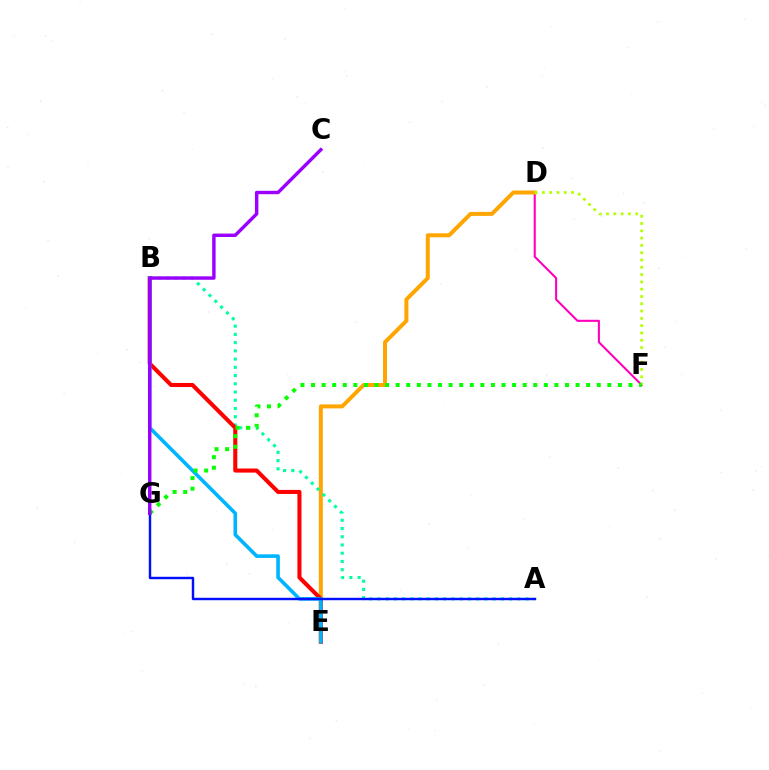{('D', 'F'): [{'color': '#ff00bd', 'line_style': 'solid', 'thickness': 1.5}, {'color': '#b3ff00', 'line_style': 'dotted', 'thickness': 1.98}], ('D', 'E'): [{'color': '#ffa500', 'line_style': 'solid', 'thickness': 2.86}], ('A', 'B'): [{'color': '#00ff9d', 'line_style': 'dotted', 'thickness': 2.24}], ('B', 'E'): [{'color': '#ff0000', 'line_style': 'solid', 'thickness': 2.93}, {'color': '#00b5ff', 'line_style': 'solid', 'thickness': 2.6}], ('F', 'G'): [{'color': '#08ff00', 'line_style': 'dotted', 'thickness': 2.88}], ('A', 'G'): [{'color': '#0010ff', 'line_style': 'solid', 'thickness': 1.75}], ('C', 'G'): [{'color': '#9b00ff', 'line_style': 'solid', 'thickness': 2.46}]}